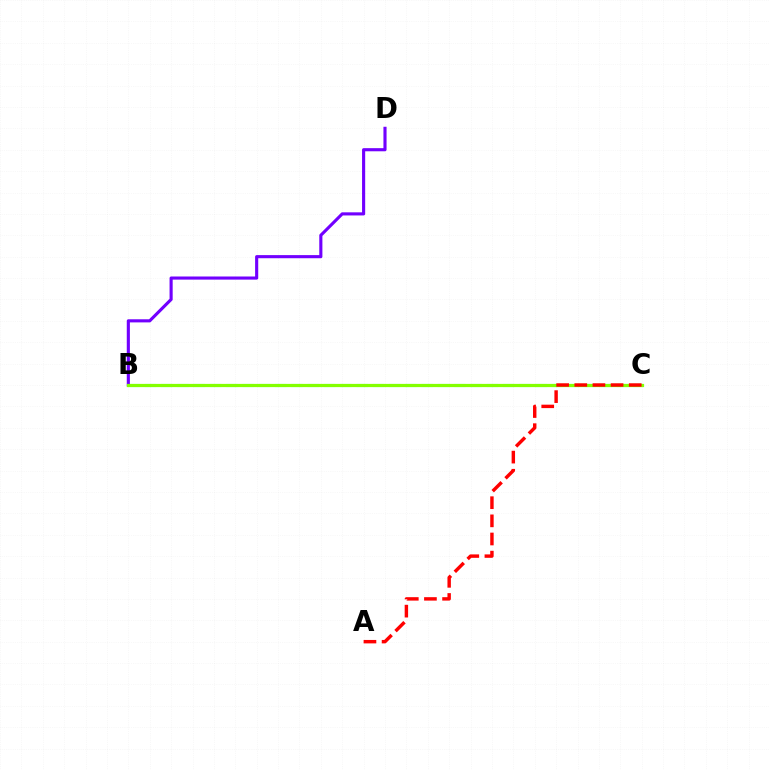{('B', 'C'): [{'color': '#00fff6', 'line_style': 'dashed', 'thickness': 2.21}, {'color': '#84ff00', 'line_style': 'solid', 'thickness': 2.31}], ('B', 'D'): [{'color': '#7200ff', 'line_style': 'solid', 'thickness': 2.25}], ('A', 'C'): [{'color': '#ff0000', 'line_style': 'dashed', 'thickness': 2.47}]}